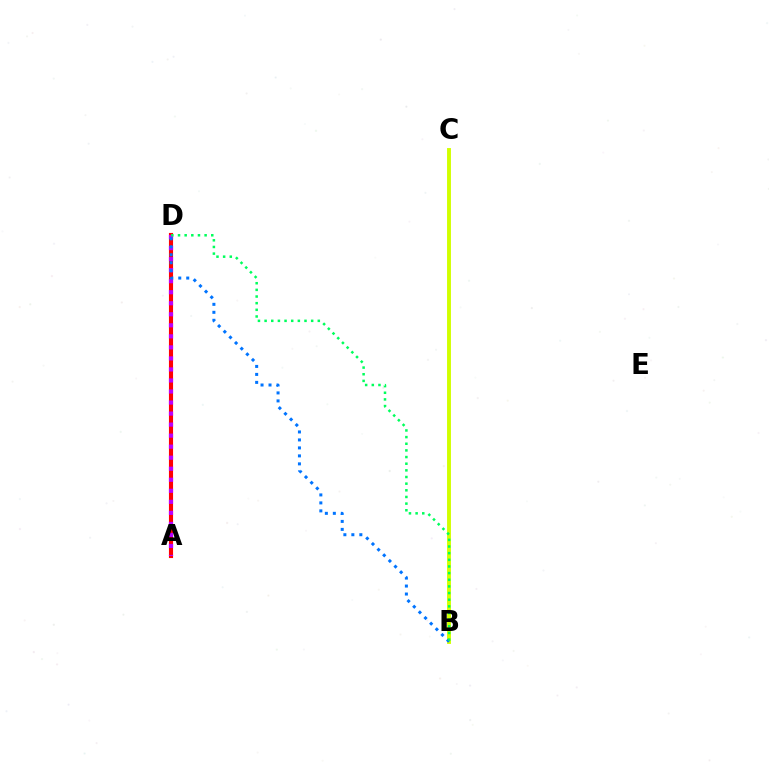{('A', 'D'): [{'color': '#ff0000', 'line_style': 'solid', 'thickness': 2.96}, {'color': '#b900ff', 'line_style': 'dotted', 'thickness': 3.0}], ('B', 'C'): [{'color': '#d1ff00', 'line_style': 'solid', 'thickness': 2.8}], ('B', 'D'): [{'color': '#0074ff', 'line_style': 'dotted', 'thickness': 2.17}, {'color': '#00ff5c', 'line_style': 'dotted', 'thickness': 1.81}]}